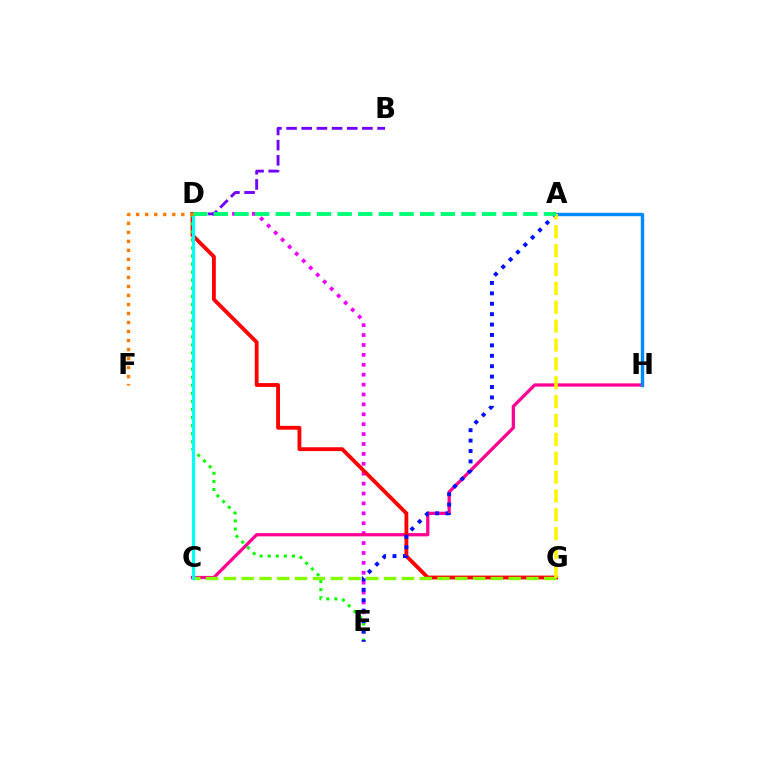{('D', 'E'): [{'color': '#ee00ff', 'line_style': 'dotted', 'thickness': 2.69}, {'color': '#08ff00', 'line_style': 'dotted', 'thickness': 2.19}], ('C', 'H'): [{'color': '#ff0094', 'line_style': 'solid', 'thickness': 2.34}], ('D', 'G'): [{'color': '#ff0000', 'line_style': 'solid', 'thickness': 2.76}], ('A', 'E'): [{'color': '#0010ff', 'line_style': 'dotted', 'thickness': 2.83}], ('C', 'G'): [{'color': '#84ff00', 'line_style': 'dashed', 'thickness': 2.42}], ('B', 'D'): [{'color': '#7200ff', 'line_style': 'dashed', 'thickness': 2.06}], ('C', 'D'): [{'color': '#00fff6', 'line_style': 'solid', 'thickness': 2.28}], ('A', 'H'): [{'color': '#008cff', 'line_style': 'solid', 'thickness': 2.46}], ('A', 'G'): [{'color': '#fcf500', 'line_style': 'dashed', 'thickness': 2.56}], ('A', 'D'): [{'color': '#00ff74', 'line_style': 'dashed', 'thickness': 2.8}], ('D', 'F'): [{'color': '#ff7c00', 'line_style': 'dotted', 'thickness': 2.45}]}